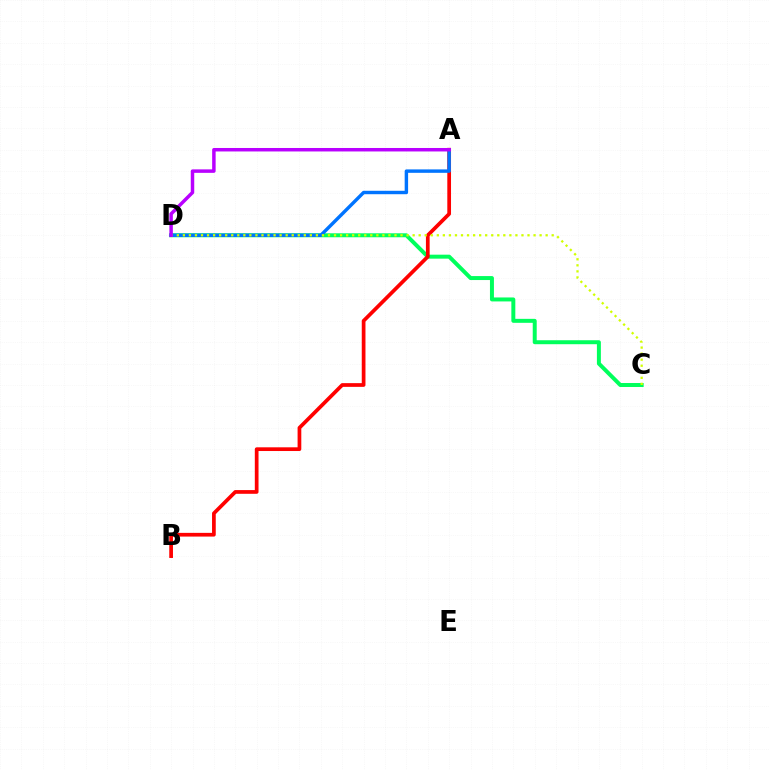{('C', 'D'): [{'color': '#00ff5c', 'line_style': 'solid', 'thickness': 2.86}, {'color': '#d1ff00', 'line_style': 'dotted', 'thickness': 1.64}], ('A', 'B'): [{'color': '#ff0000', 'line_style': 'solid', 'thickness': 2.68}], ('A', 'D'): [{'color': '#0074ff', 'line_style': 'solid', 'thickness': 2.47}, {'color': '#b900ff', 'line_style': 'solid', 'thickness': 2.5}]}